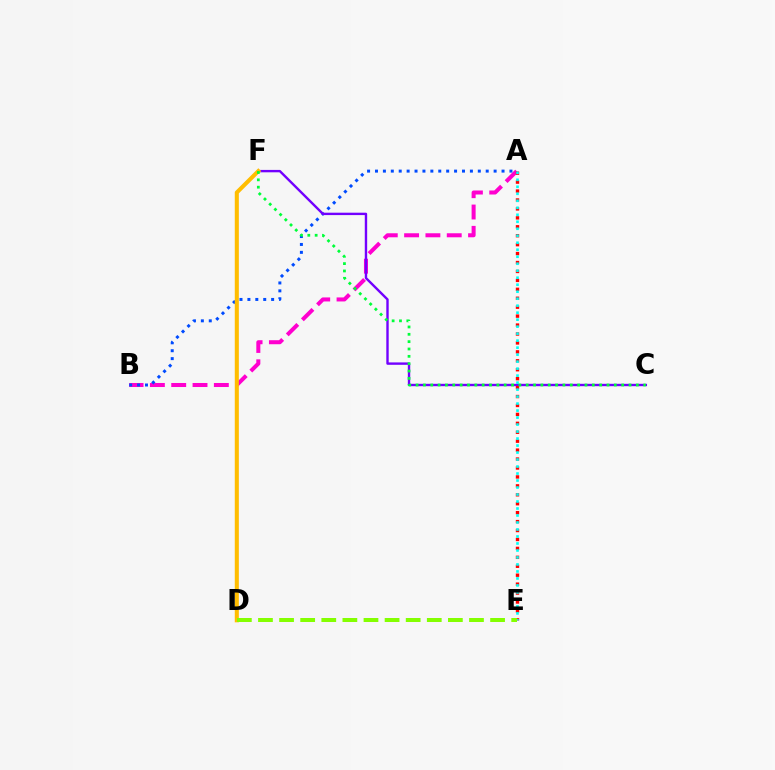{('A', 'B'): [{'color': '#ff00cf', 'line_style': 'dashed', 'thickness': 2.9}, {'color': '#004bff', 'line_style': 'dotted', 'thickness': 2.15}], ('C', 'F'): [{'color': '#7200ff', 'line_style': 'solid', 'thickness': 1.72}, {'color': '#00ff39', 'line_style': 'dotted', 'thickness': 2.0}], ('A', 'E'): [{'color': '#ff0000', 'line_style': 'dotted', 'thickness': 2.43}, {'color': '#00fff6', 'line_style': 'dotted', 'thickness': 1.9}], ('D', 'F'): [{'color': '#ffbd00', 'line_style': 'solid', 'thickness': 2.93}], ('D', 'E'): [{'color': '#84ff00', 'line_style': 'dashed', 'thickness': 2.87}]}